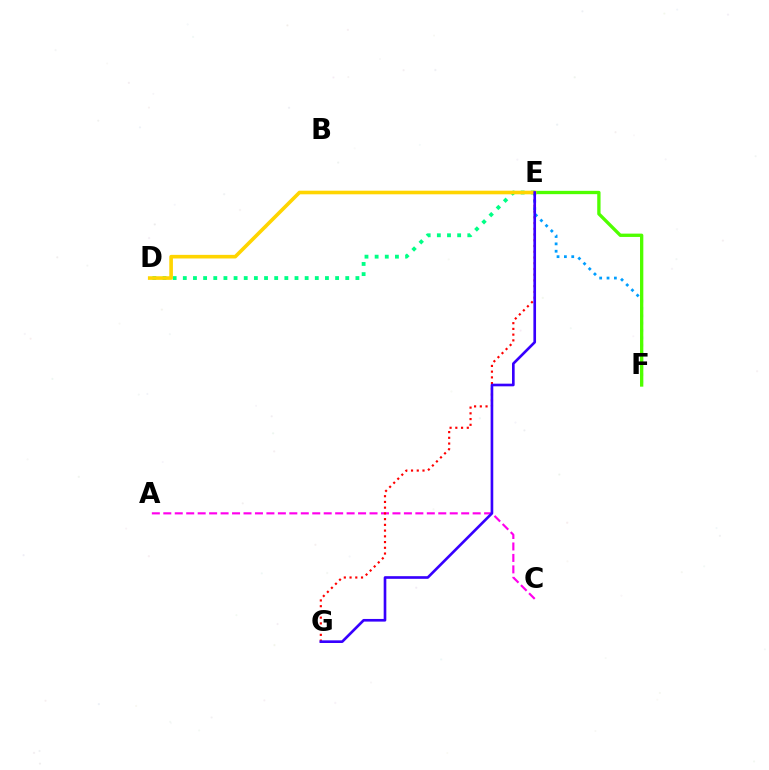{('A', 'C'): [{'color': '#ff00ed', 'line_style': 'dashed', 'thickness': 1.56}], ('E', 'G'): [{'color': '#ff0000', 'line_style': 'dotted', 'thickness': 1.56}, {'color': '#3700ff', 'line_style': 'solid', 'thickness': 1.91}], ('E', 'F'): [{'color': '#009eff', 'line_style': 'dotted', 'thickness': 2.0}, {'color': '#4fff00', 'line_style': 'solid', 'thickness': 2.39}], ('D', 'E'): [{'color': '#00ff86', 'line_style': 'dotted', 'thickness': 2.76}, {'color': '#ffd500', 'line_style': 'solid', 'thickness': 2.6}]}